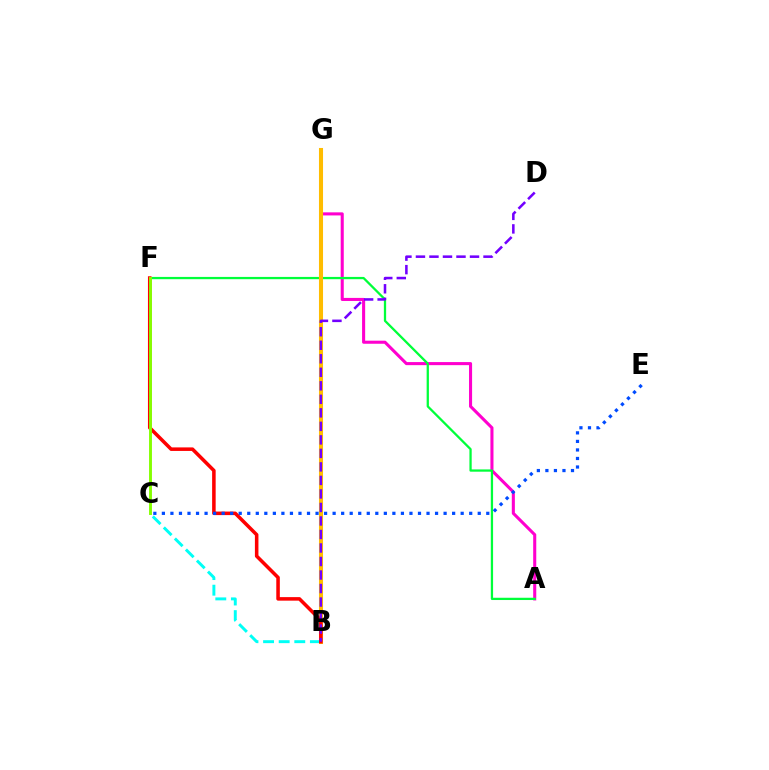{('A', 'G'): [{'color': '#ff00cf', 'line_style': 'solid', 'thickness': 2.21}], ('B', 'C'): [{'color': '#00fff6', 'line_style': 'dashed', 'thickness': 2.12}], ('A', 'F'): [{'color': '#00ff39', 'line_style': 'solid', 'thickness': 1.64}], ('B', 'G'): [{'color': '#ffbd00', 'line_style': 'solid', 'thickness': 2.92}], ('B', 'F'): [{'color': '#ff0000', 'line_style': 'solid', 'thickness': 2.55}], ('B', 'D'): [{'color': '#7200ff', 'line_style': 'dashed', 'thickness': 1.84}], ('C', 'F'): [{'color': '#84ff00', 'line_style': 'solid', 'thickness': 2.08}], ('C', 'E'): [{'color': '#004bff', 'line_style': 'dotted', 'thickness': 2.32}]}